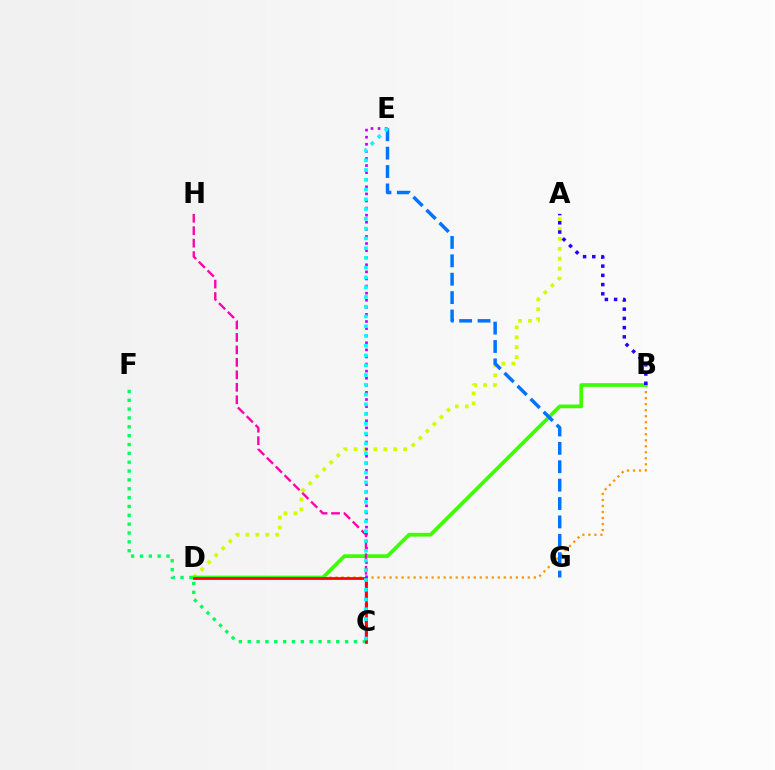{('B', 'D'): [{'color': '#ff9400', 'line_style': 'dotted', 'thickness': 1.63}, {'color': '#3dff00', 'line_style': 'solid', 'thickness': 2.68}], ('A', 'D'): [{'color': '#d1ff00', 'line_style': 'dotted', 'thickness': 2.69}], ('C', 'E'): [{'color': '#b900ff', 'line_style': 'dotted', 'thickness': 1.93}, {'color': '#00fff6', 'line_style': 'dotted', 'thickness': 2.65}], ('C', 'F'): [{'color': '#00ff5c', 'line_style': 'dotted', 'thickness': 2.4}], ('E', 'G'): [{'color': '#0074ff', 'line_style': 'dashed', 'thickness': 2.5}], ('C', 'H'): [{'color': '#ff00ac', 'line_style': 'dashed', 'thickness': 1.69}], ('C', 'D'): [{'color': '#ff0000', 'line_style': 'solid', 'thickness': 1.95}], ('A', 'B'): [{'color': '#2500ff', 'line_style': 'dotted', 'thickness': 2.51}]}